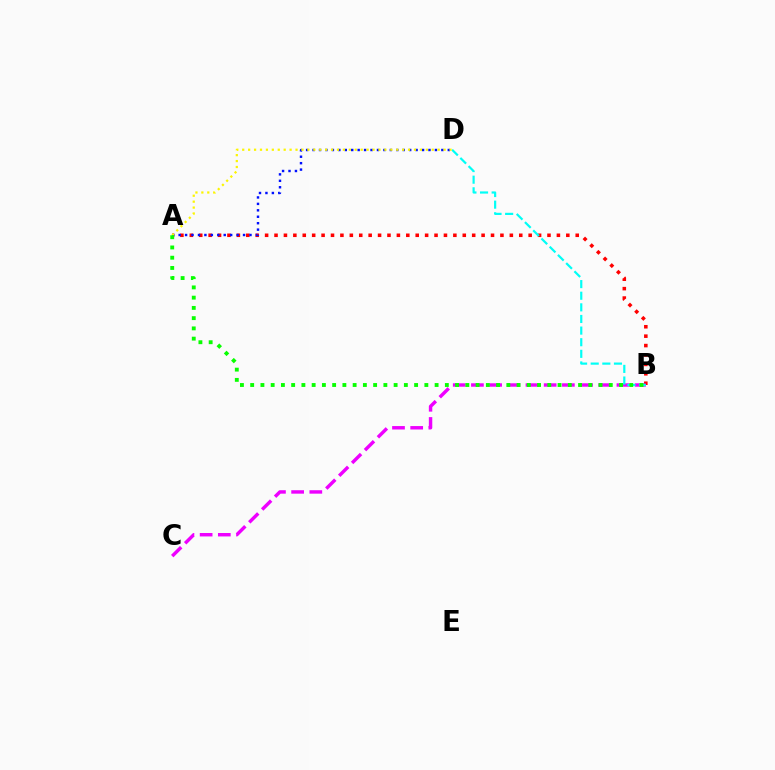{('A', 'B'): [{'color': '#ff0000', 'line_style': 'dotted', 'thickness': 2.56}, {'color': '#08ff00', 'line_style': 'dotted', 'thickness': 2.78}], ('B', 'C'): [{'color': '#ee00ff', 'line_style': 'dashed', 'thickness': 2.47}], ('B', 'D'): [{'color': '#00fff6', 'line_style': 'dashed', 'thickness': 1.58}], ('A', 'D'): [{'color': '#0010ff', 'line_style': 'dotted', 'thickness': 1.75}, {'color': '#fcf500', 'line_style': 'dotted', 'thickness': 1.61}]}